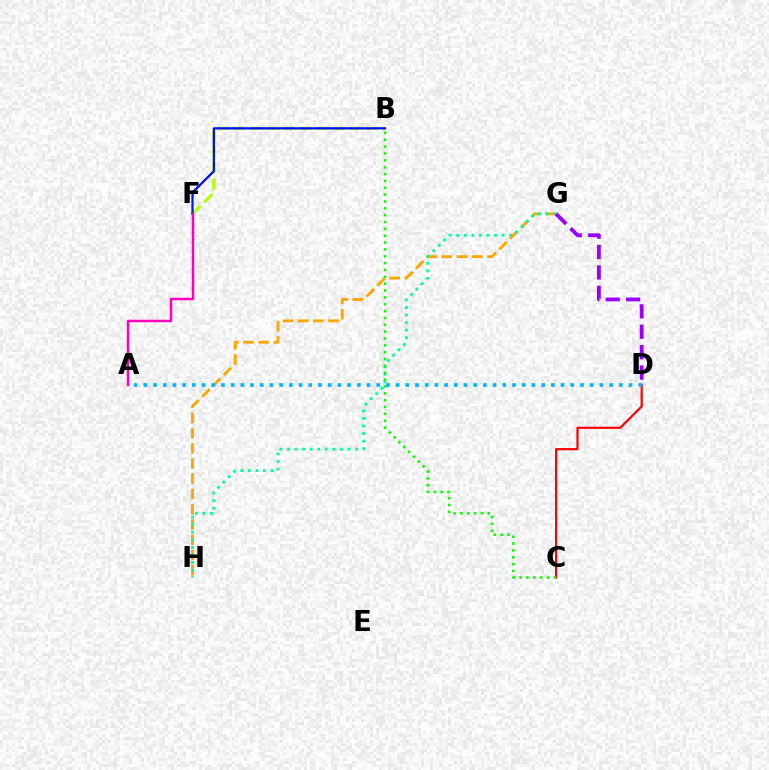{('G', 'H'): [{'color': '#ffa500', 'line_style': 'dashed', 'thickness': 2.07}, {'color': '#00ff9d', 'line_style': 'dotted', 'thickness': 2.06}], ('C', 'D'): [{'color': '#ff0000', 'line_style': 'solid', 'thickness': 1.58}], ('B', 'C'): [{'color': '#08ff00', 'line_style': 'dotted', 'thickness': 1.86}], ('A', 'D'): [{'color': '#00b5ff', 'line_style': 'dotted', 'thickness': 2.64}], ('B', 'F'): [{'color': '#b3ff00', 'line_style': 'dashed', 'thickness': 2.23}, {'color': '#0010ff', 'line_style': 'solid', 'thickness': 1.63}], ('D', 'G'): [{'color': '#9b00ff', 'line_style': 'dashed', 'thickness': 2.77}], ('A', 'F'): [{'color': '#ff00bd', 'line_style': 'solid', 'thickness': 1.8}]}